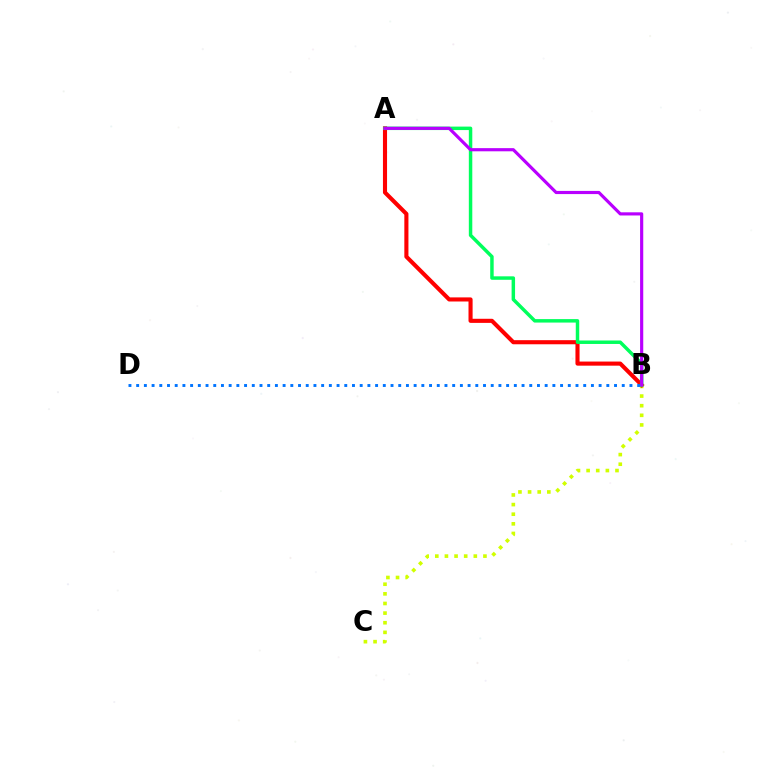{('B', 'C'): [{'color': '#d1ff00', 'line_style': 'dotted', 'thickness': 2.62}], ('A', 'B'): [{'color': '#ff0000', 'line_style': 'solid', 'thickness': 2.95}, {'color': '#00ff5c', 'line_style': 'solid', 'thickness': 2.5}, {'color': '#b900ff', 'line_style': 'solid', 'thickness': 2.28}], ('B', 'D'): [{'color': '#0074ff', 'line_style': 'dotted', 'thickness': 2.09}]}